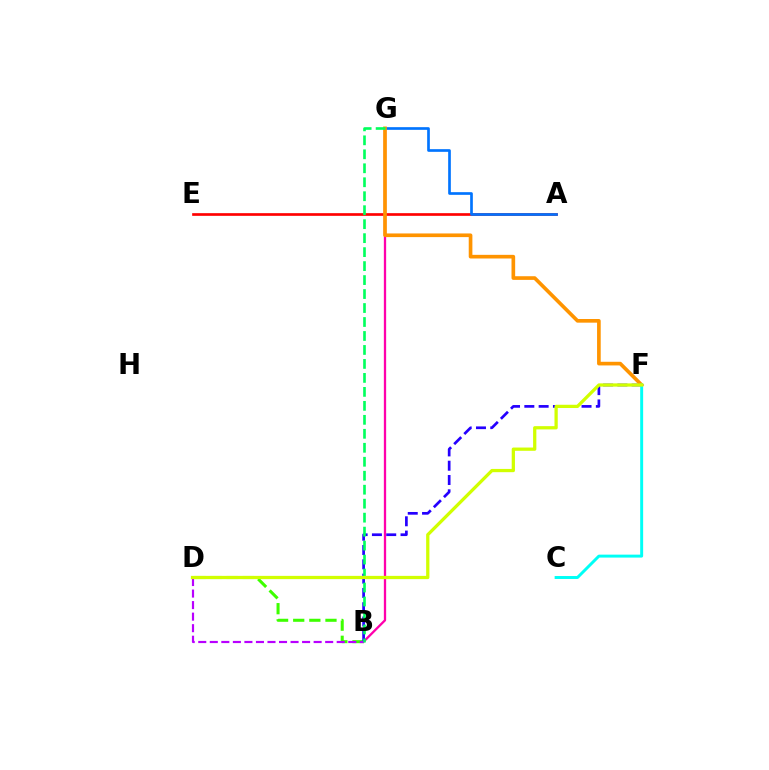{('B', 'G'): [{'color': '#ff00ac', 'line_style': 'solid', 'thickness': 1.65}, {'color': '#00ff5c', 'line_style': 'dashed', 'thickness': 1.9}], ('A', 'E'): [{'color': '#ff0000', 'line_style': 'solid', 'thickness': 1.92}], ('B', 'D'): [{'color': '#3dff00', 'line_style': 'dashed', 'thickness': 2.19}, {'color': '#b900ff', 'line_style': 'dashed', 'thickness': 1.57}], ('A', 'G'): [{'color': '#0074ff', 'line_style': 'solid', 'thickness': 1.92}], ('B', 'F'): [{'color': '#2500ff', 'line_style': 'dashed', 'thickness': 1.94}], ('F', 'G'): [{'color': '#ff9400', 'line_style': 'solid', 'thickness': 2.63}], ('C', 'F'): [{'color': '#00fff6', 'line_style': 'solid', 'thickness': 2.12}], ('D', 'F'): [{'color': '#d1ff00', 'line_style': 'solid', 'thickness': 2.35}]}